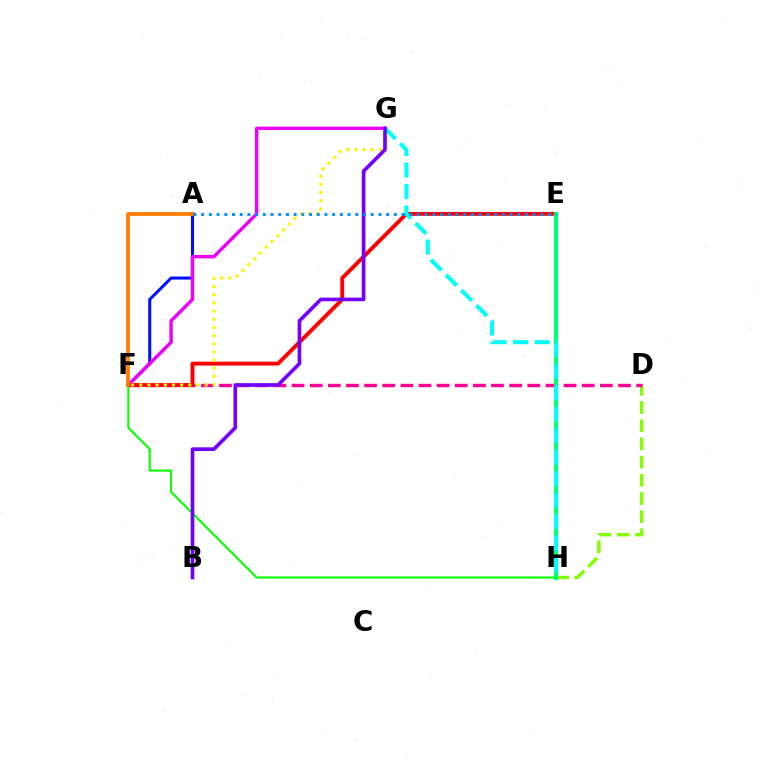{('D', 'H'): [{'color': '#84ff00', 'line_style': 'dashed', 'thickness': 2.47}], ('F', 'H'): [{'color': '#08ff00', 'line_style': 'solid', 'thickness': 1.51}], ('A', 'F'): [{'color': '#0010ff', 'line_style': 'solid', 'thickness': 2.19}, {'color': '#ff7c00', 'line_style': 'solid', 'thickness': 2.68}], ('F', 'G'): [{'color': '#ee00ff', 'line_style': 'solid', 'thickness': 2.46}, {'color': '#fcf500', 'line_style': 'dotted', 'thickness': 2.22}], ('D', 'F'): [{'color': '#ff0094', 'line_style': 'dashed', 'thickness': 2.46}], ('E', 'F'): [{'color': '#ff0000', 'line_style': 'solid', 'thickness': 2.8}], ('E', 'H'): [{'color': '#00ff74', 'line_style': 'solid', 'thickness': 2.99}], ('G', 'H'): [{'color': '#00fff6', 'line_style': 'dashed', 'thickness': 2.92}], ('B', 'G'): [{'color': '#7200ff', 'line_style': 'solid', 'thickness': 2.64}], ('A', 'E'): [{'color': '#008cff', 'line_style': 'dotted', 'thickness': 2.09}]}